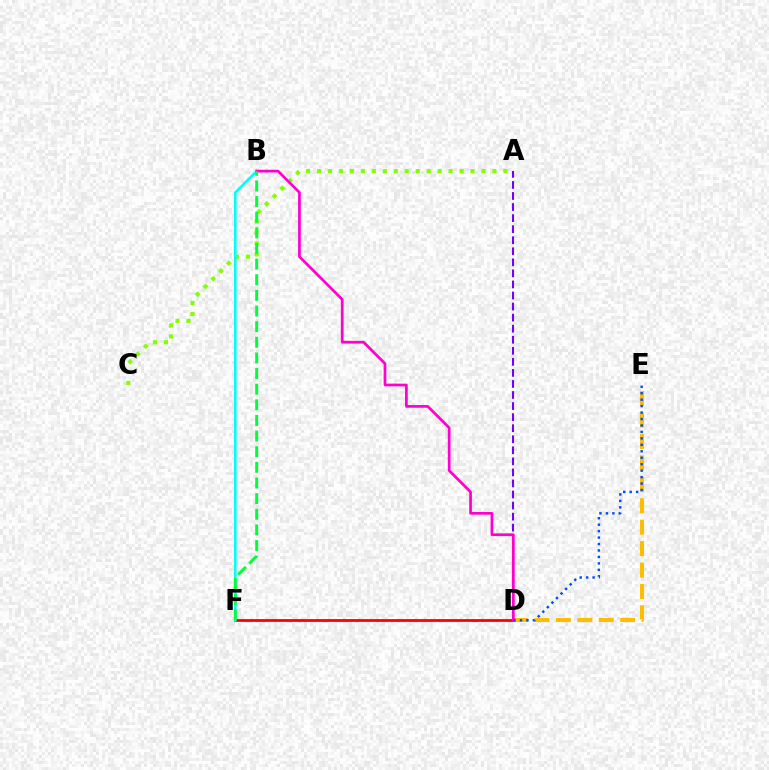{('D', 'E'): [{'color': '#ffbd00', 'line_style': 'dashed', 'thickness': 2.91}, {'color': '#004bff', 'line_style': 'dotted', 'thickness': 1.75}], ('A', 'C'): [{'color': '#84ff00', 'line_style': 'dotted', 'thickness': 2.98}], ('A', 'D'): [{'color': '#7200ff', 'line_style': 'dashed', 'thickness': 1.5}], ('D', 'F'): [{'color': '#ff0000', 'line_style': 'solid', 'thickness': 2.02}], ('B', 'F'): [{'color': '#00fff6', 'line_style': 'solid', 'thickness': 1.84}, {'color': '#00ff39', 'line_style': 'dashed', 'thickness': 2.12}], ('B', 'D'): [{'color': '#ff00cf', 'line_style': 'solid', 'thickness': 1.96}]}